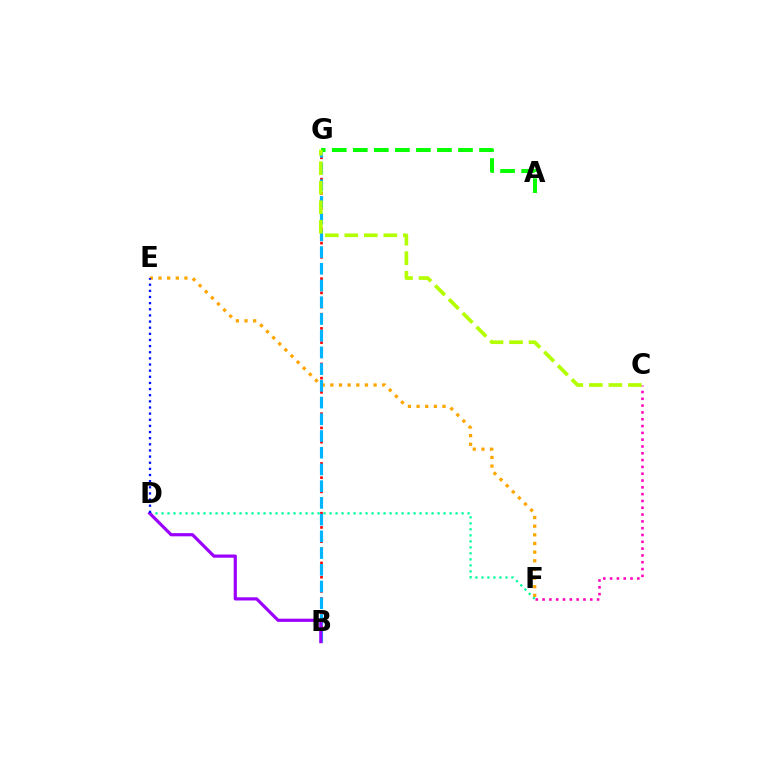{('B', 'G'): [{'color': '#ff0000', 'line_style': 'dotted', 'thickness': 1.93}, {'color': '#00b5ff', 'line_style': 'dashed', 'thickness': 2.27}], ('E', 'F'): [{'color': '#ffa500', 'line_style': 'dotted', 'thickness': 2.35}], ('C', 'F'): [{'color': '#ff00bd', 'line_style': 'dotted', 'thickness': 1.85}], ('D', 'F'): [{'color': '#00ff9d', 'line_style': 'dotted', 'thickness': 1.63}], ('B', 'D'): [{'color': '#9b00ff', 'line_style': 'solid', 'thickness': 2.3}], ('D', 'E'): [{'color': '#0010ff', 'line_style': 'dotted', 'thickness': 1.67}], ('A', 'G'): [{'color': '#08ff00', 'line_style': 'dashed', 'thickness': 2.86}], ('C', 'G'): [{'color': '#b3ff00', 'line_style': 'dashed', 'thickness': 2.65}]}